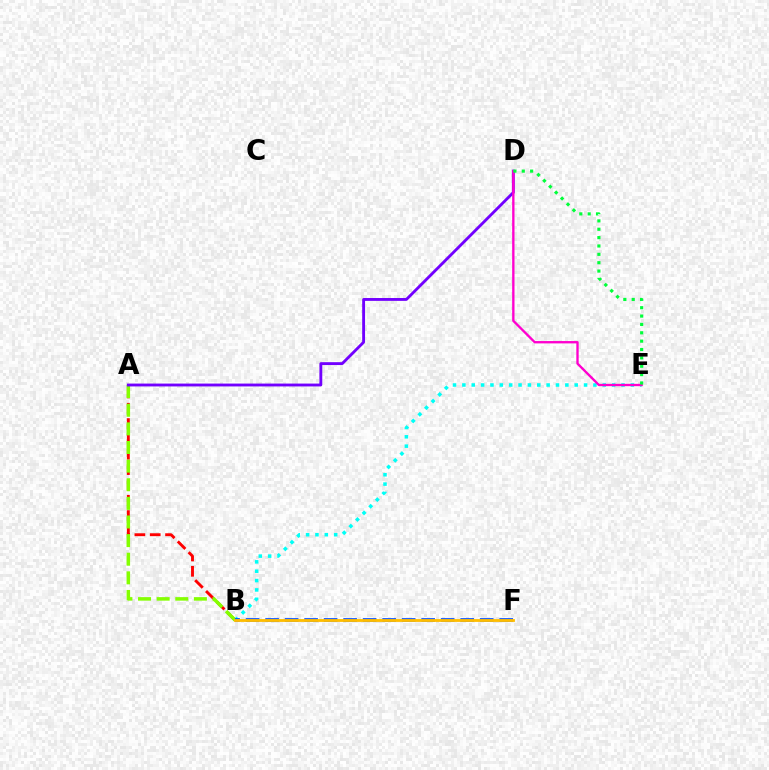{('A', 'B'): [{'color': '#ff0000', 'line_style': 'dashed', 'thickness': 2.08}, {'color': '#84ff00', 'line_style': 'dashed', 'thickness': 2.53}], ('B', 'E'): [{'color': '#00fff6', 'line_style': 'dotted', 'thickness': 2.54}], ('A', 'D'): [{'color': '#7200ff', 'line_style': 'solid', 'thickness': 2.06}], ('B', 'F'): [{'color': '#004bff', 'line_style': 'dashed', 'thickness': 2.65}, {'color': '#ffbd00', 'line_style': 'solid', 'thickness': 2.02}], ('D', 'E'): [{'color': '#ff00cf', 'line_style': 'solid', 'thickness': 1.69}, {'color': '#00ff39', 'line_style': 'dotted', 'thickness': 2.27}]}